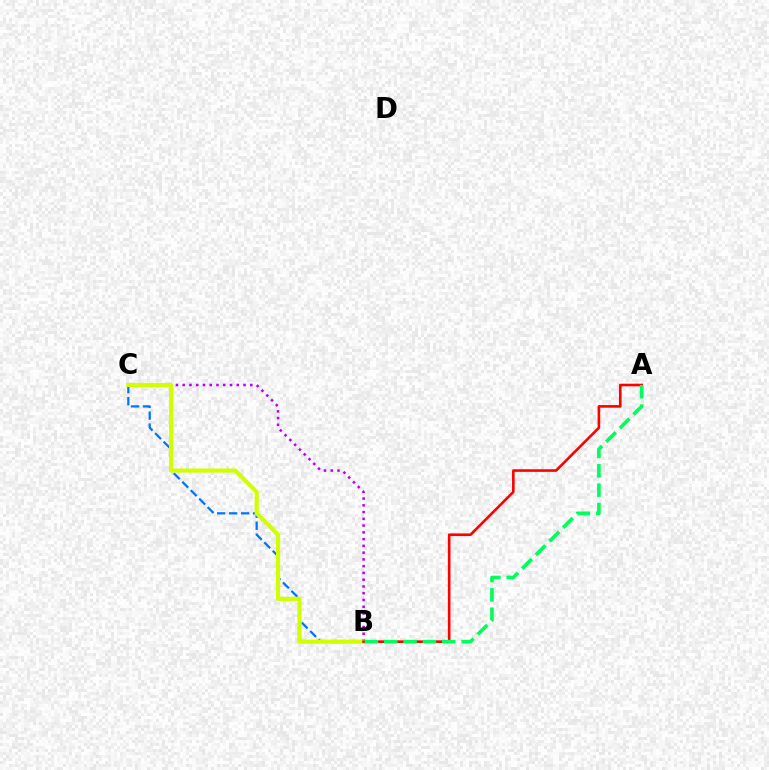{('B', 'C'): [{'color': '#0074ff', 'line_style': 'dashed', 'thickness': 1.63}, {'color': '#b900ff', 'line_style': 'dotted', 'thickness': 1.84}, {'color': '#d1ff00', 'line_style': 'solid', 'thickness': 2.98}], ('A', 'B'): [{'color': '#ff0000', 'line_style': 'solid', 'thickness': 1.88}, {'color': '#00ff5c', 'line_style': 'dashed', 'thickness': 2.63}]}